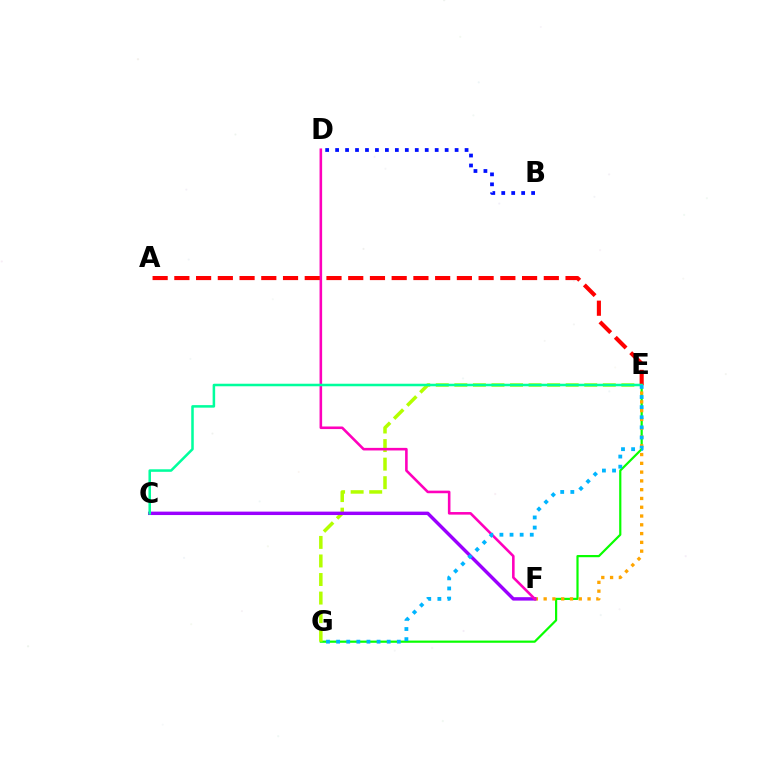{('E', 'G'): [{'color': '#08ff00', 'line_style': 'solid', 'thickness': 1.58}, {'color': '#b3ff00', 'line_style': 'dashed', 'thickness': 2.52}, {'color': '#00b5ff', 'line_style': 'dotted', 'thickness': 2.75}], ('E', 'F'): [{'color': '#ffa500', 'line_style': 'dotted', 'thickness': 2.39}], ('C', 'F'): [{'color': '#9b00ff', 'line_style': 'solid', 'thickness': 2.46}], ('D', 'F'): [{'color': '#ff00bd', 'line_style': 'solid', 'thickness': 1.86}], ('A', 'E'): [{'color': '#ff0000', 'line_style': 'dashed', 'thickness': 2.95}], ('C', 'E'): [{'color': '#00ff9d', 'line_style': 'solid', 'thickness': 1.82}], ('B', 'D'): [{'color': '#0010ff', 'line_style': 'dotted', 'thickness': 2.71}]}